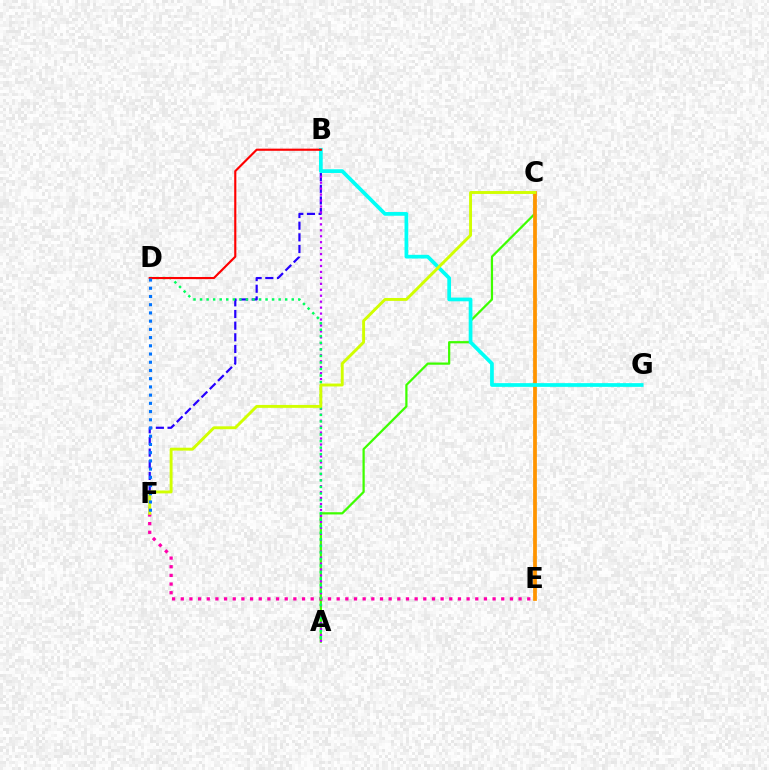{('A', 'C'): [{'color': '#3dff00', 'line_style': 'solid', 'thickness': 1.61}], ('B', 'F'): [{'color': '#2500ff', 'line_style': 'dashed', 'thickness': 1.58}], ('A', 'B'): [{'color': '#b900ff', 'line_style': 'dotted', 'thickness': 1.62}], ('E', 'F'): [{'color': '#ff00ac', 'line_style': 'dotted', 'thickness': 2.35}], ('C', 'E'): [{'color': '#ff9400', 'line_style': 'solid', 'thickness': 2.7}], ('A', 'D'): [{'color': '#00ff5c', 'line_style': 'dotted', 'thickness': 1.78}], ('B', 'G'): [{'color': '#00fff6', 'line_style': 'solid', 'thickness': 2.68}], ('B', 'D'): [{'color': '#ff0000', 'line_style': 'solid', 'thickness': 1.54}], ('C', 'F'): [{'color': '#d1ff00', 'line_style': 'solid', 'thickness': 2.1}], ('D', 'F'): [{'color': '#0074ff', 'line_style': 'dotted', 'thickness': 2.23}]}